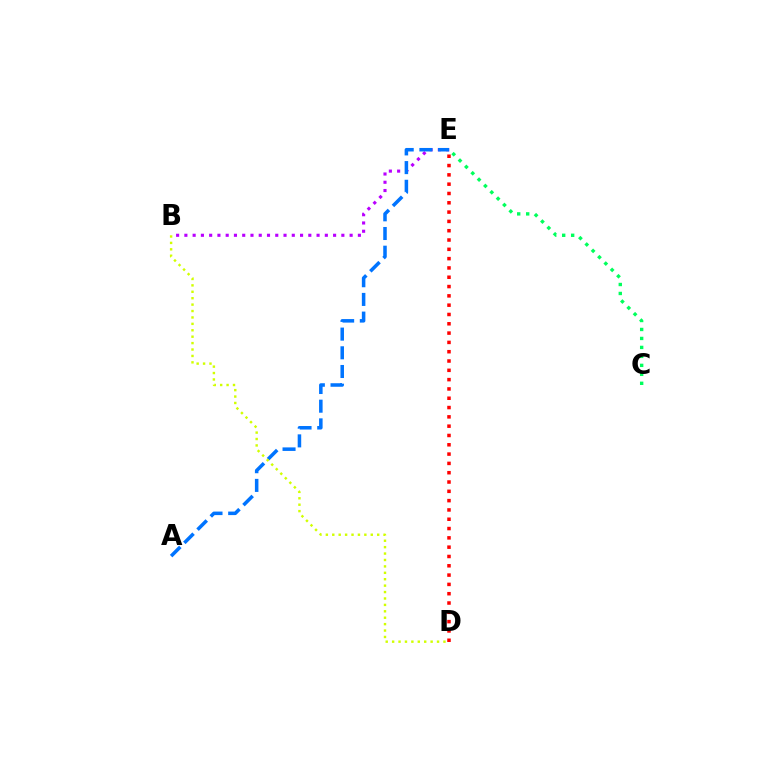{('B', 'E'): [{'color': '#b900ff', 'line_style': 'dotted', 'thickness': 2.24}], ('D', 'E'): [{'color': '#ff0000', 'line_style': 'dotted', 'thickness': 2.53}], ('C', 'E'): [{'color': '#00ff5c', 'line_style': 'dotted', 'thickness': 2.44}], ('A', 'E'): [{'color': '#0074ff', 'line_style': 'dashed', 'thickness': 2.54}], ('B', 'D'): [{'color': '#d1ff00', 'line_style': 'dotted', 'thickness': 1.74}]}